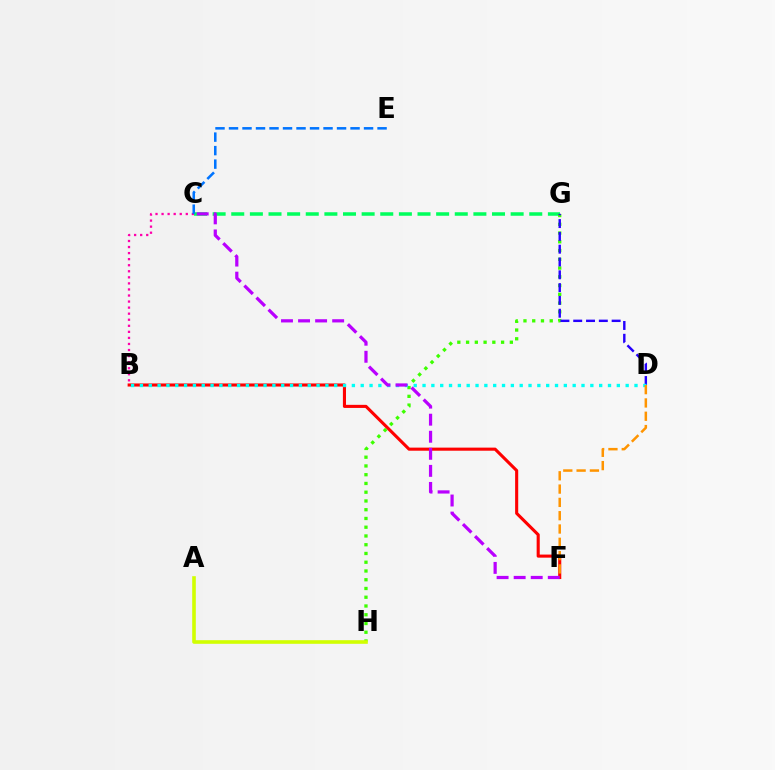{('B', 'C'): [{'color': '#ff00ac', 'line_style': 'dotted', 'thickness': 1.65}], ('B', 'F'): [{'color': '#ff0000', 'line_style': 'solid', 'thickness': 2.23}], ('C', 'G'): [{'color': '#00ff5c', 'line_style': 'dashed', 'thickness': 2.53}], ('C', 'E'): [{'color': '#0074ff', 'line_style': 'dashed', 'thickness': 1.83}], ('G', 'H'): [{'color': '#3dff00', 'line_style': 'dotted', 'thickness': 2.38}], ('D', 'G'): [{'color': '#2500ff', 'line_style': 'dashed', 'thickness': 1.74}], ('B', 'D'): [{'color': '#00fff6', 'line_style': 'dotted', 'thickness': 2.4}], ('A', 'H'): [{'color': '#d1ff00', 'line_style': 'solid', 'thickness': 2.6}], ('C', 'F'): [{'color': '#b900ff', 'line_style': 'dashed', 'thickness': 2.32}], ('D', 'F'): [{'color': '#ff9400', 'line_style': 'dashed', 'thickness': 1.81}]}